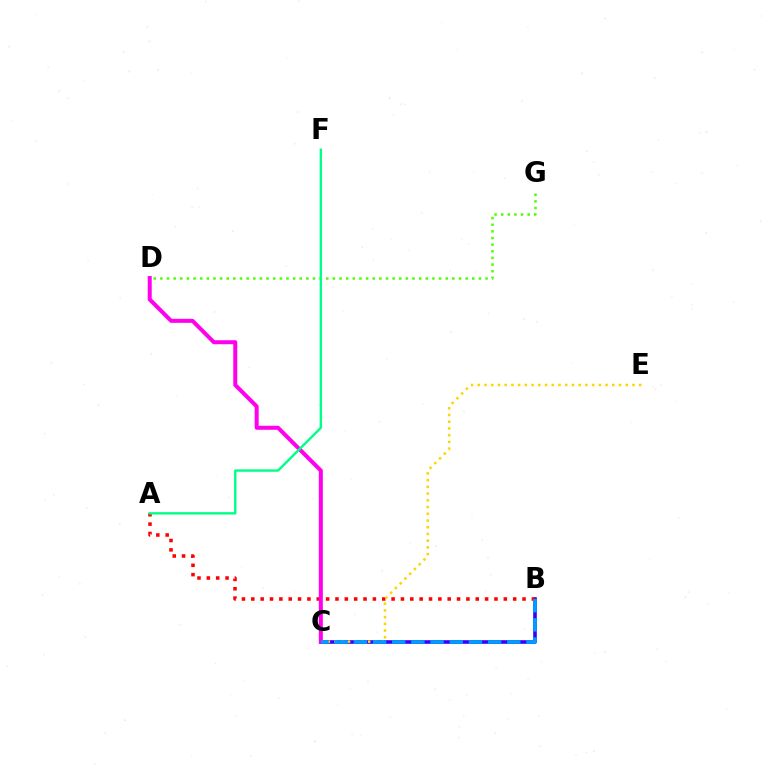{('B', 'C'): [{'color': '#3700ff', 'line_style': 'solid', 'thickness': 2.61}, {'color': '#009eff', 'line_style': 'dashed', 'thickness': 2.6}], ('A', 'B'): [{'color': '#ff0000', 'line_style': 'dotted', 'thickness': 2.54}], ('D', 'G'): [{'color': '#4fff00', 'line_style': 'dotted', 'thickness': 1.8}], ('C', 'E'): [{'color': '#ffd500', 'line_style': 'dotted', 'thickness': 1.83}], ('C', 'D'): [{'color': '#ff00ed', 'line_style': 'solid', 'thickness': 2.88}], ('A', 'F'): [{'color': '#00ff86', 'line_style': 'solid', 'thickness': 1.73}]}